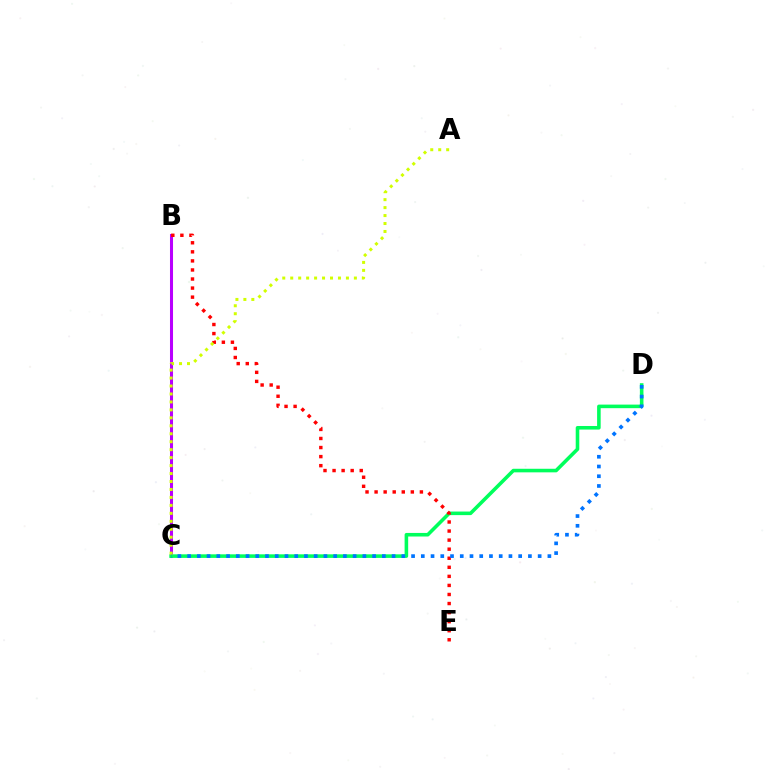{('B', 'C'): [{'color': '#b900ff', 'line_style': 'solid', 'thickness': 2.19}], ('C', 'D'): [{'color': '#00ff5c', 'line_style': 'solid', 'thickness': 2.57}, {'color': '#0074ff', 'line_style': 'dotted', 'thickness': 2.65}], ('B', 'E'): [{'color': '#ff0000', 'line_style': 'dotted', 'thickness': 2.46}], ('A', 'C'): [{'color': '#d1ff00', 'line_style': 'dotted', 'thickness': 2.16}]}